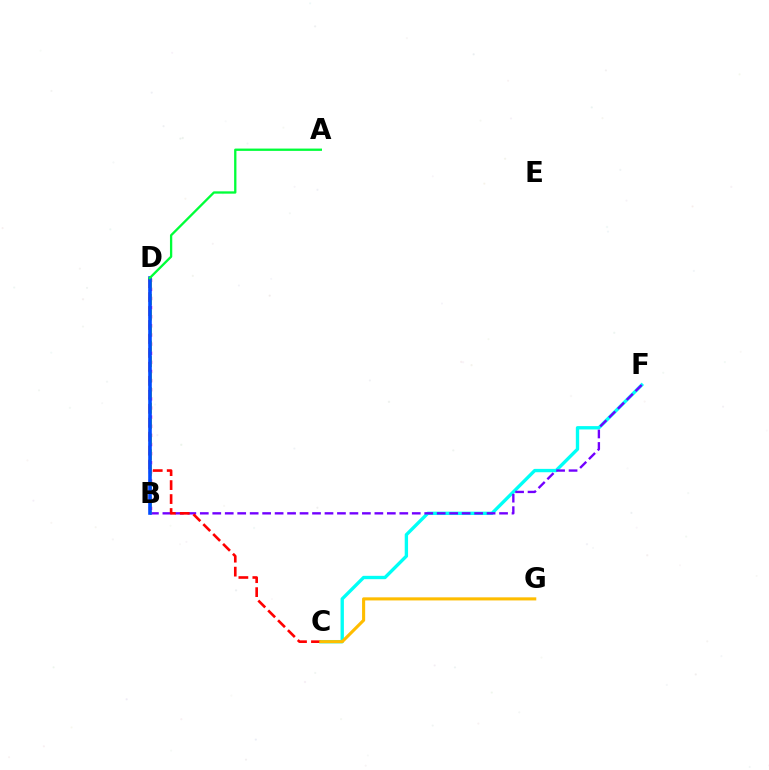{('C', 'F'): [{'color': '#00fff6', 'line_style': 'solid', 'thickness': 2.41}], ('B', 'F'): [{'color': '#7200ff', 'line_style': 'dashed', 'thickness': 1.69}], ('B', 'D'): [{'color': '#ff00cf', 'line_style': 'dotted', 'thickness': 2.48}, {'color': '#84ff00', 'line_style': 'dashed', 'thickness': 2.11}, {'color': '#004bff', 'line_style': 'solid', 'thickness': 2.59}], ('C', 'D'): [{'color': '#ff0000', 'line_style': 'dashed', 'thickness': 1.9}], ('C', 'G'): [{'color': '#ffbd00', 'line_style': 'solid', 'thickness': 2.23}], ('A', 'D'): [{'color': '#00ff39', 'line_style': 'solid', 'thickness': 1.66}]}